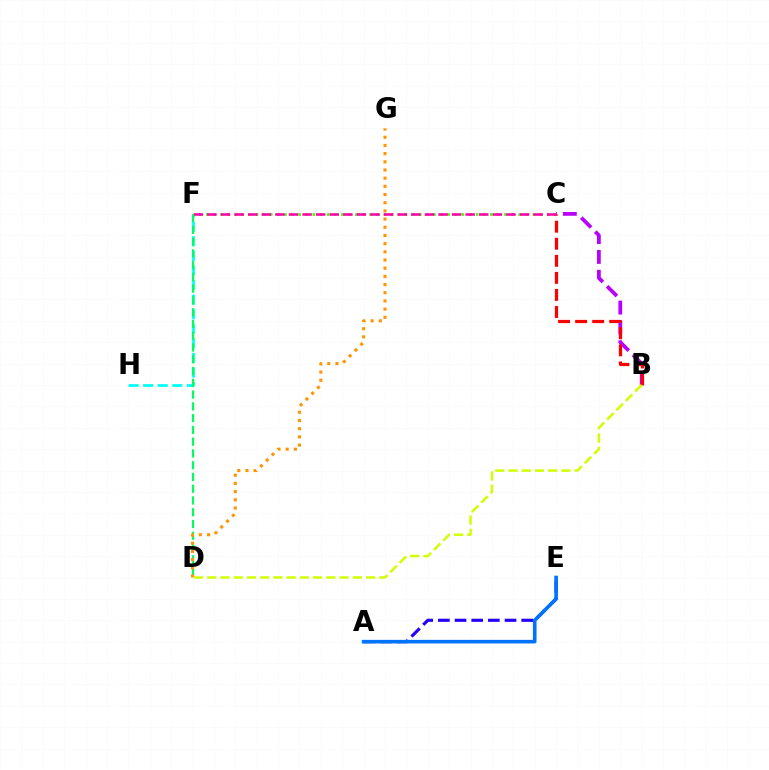{('A', 'E'): [{'color': '#2500ff', 'line_style': 'dashed', 'thickness': 2.26}, {'color': '#0074ff', 'line_style': 'solid', 'thickness': 2.6}], ('F', 'H'): [{'color': '#00fff6', 'line_style': 'dashed', 'thickness': 1.98}], ('B', 'C'): [{'color': '#b900ff', 'line_style': 'dashed', 'thickness': 2.7}, {'color': '#ff0000', 'line_style': 'dashed', 'thickness': 2.32}], ('C', 'F'): [{'color': '#3dff00', 'line_style': 'dotted', 'thickness': 1.93}, {'color': '#ff00ac', 'line_style': 'dashed', 'thickness': 1.85}], ('D', 'F'): [{'color': '#00ff5c', 'line_style': 'dashed', 'thickness': 1.6}], ('D', 'G'): [{'color': '#ff9400', 'line_style': 'dotted', 'thickness': 2.22}], ('B', 'D'): [{'color': '#d1ff00', 'line_style': 'dashed', 'thickness': 1.8}]}